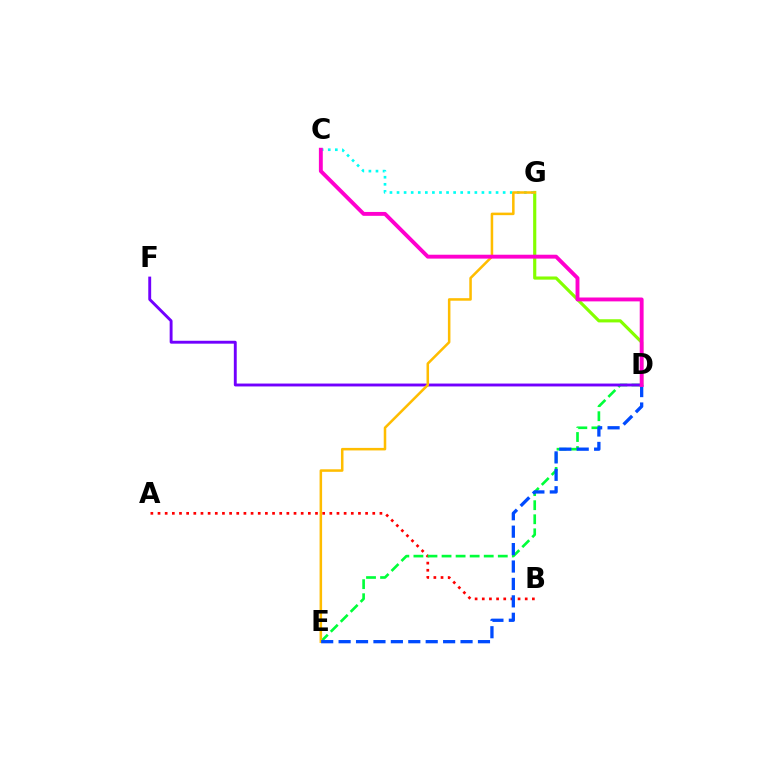{('D', 'G'): [{'color': '#84ff00', 'line_style': 'solid', 'thickness': 2.28}], ('A', 'B'): [{'color': '#ff0000', 'line_style': 'dotted', 'thickness': 1.94}], ('C', 'G'): [{'color': '#00fff6', 'line_style': 'dotted', 'thickness': 1.92}], ('D', 'E'): [{'color': '#00ff39', 'line_style': 'dashed', 'thickness': 1.91}, {'color': '#004bff', 'line_style': 'dashed', 'thickness': 2.37}], ('D', 'F'): [{'color': '#7200ff', 'line_style': 'solid', 'thickness': 2.08}], ('E', 'G'): [{'color': '#ffbd00', 'line_style': 'solid', 'thickness': 1.82}], ('C', 'D'): [{'color': '#ff00cf', 'line_style': 'solid', 'thickness': 2.8}]}